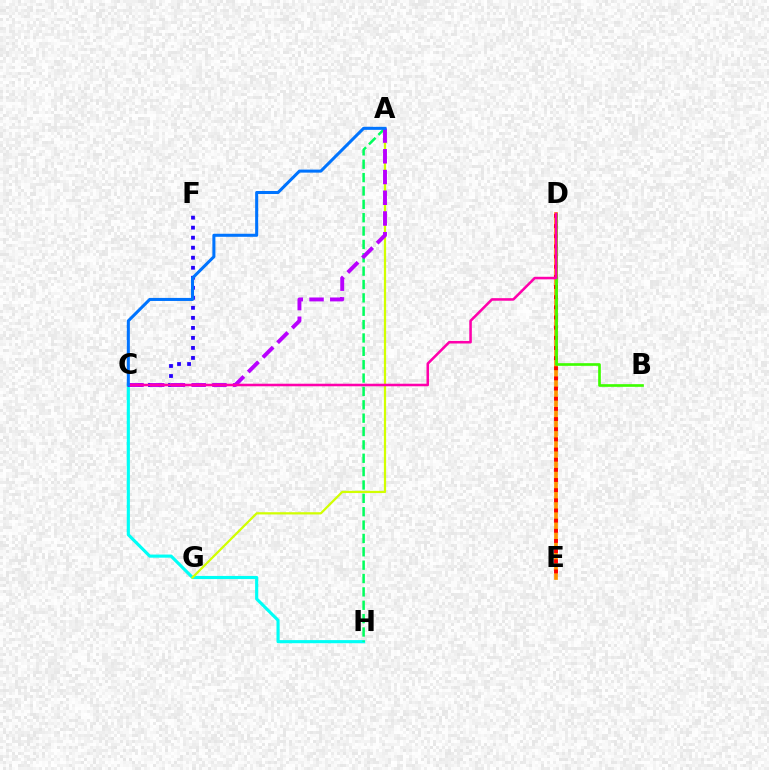{('C', 'H'): [{'color': '#00fff6', 'line_style': 'solid', 'thickness': 2.25}], ('D', 'E'): [{'color': '#ff9400', 'line_style': 'solid', 'thickness': 2.66}, {'color': '#ff0000', 'line_style': 'dotted', 'thickness': 2.76}], ('A', 'G'): [{'color': '#d1ff00', 'line_style': 'solid', 'thickness': 1.6}], ('A', 'H'): [{'color': '#00ff5c', 'line_style': 'dashed', 'thickness': 1.82}], ('C', 'F'): [{'color': '#2500ff', 'line_style': 'dotted', 'thickness': 2.72}], ('A', 'C'): [{'color': '#b900ff', 'line_style': 'dashed', 'thickness': 2.82}, {'color': '#0074ff', 'line_style': 'solid', 'thickness': 2.19}], ('B', 'D'): [{'color': '#3dff00', 'line_style': 'solid', 'thickness': 1.92}], ('C', 'D'): [{'color': '#ff00ac', 'line_style': 'solid', 'thickness': 1.84}]}